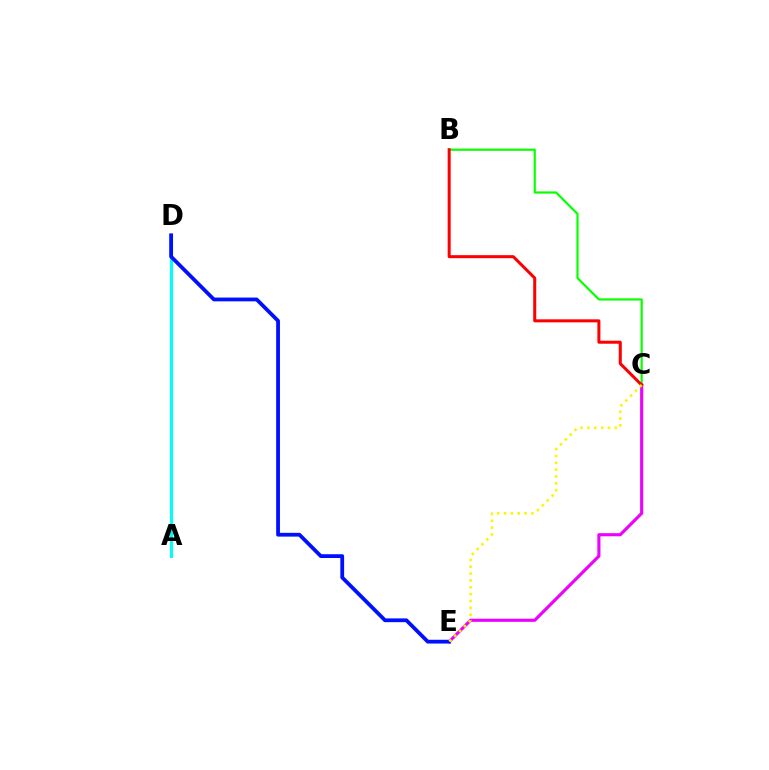{('B', 'C'): [{'color': '#08ff00', 'line_style': 'solid', 'thickness': 1.58}, {'color': '#ff0000', 'line_style': 'solid', 'thickness': 2.18}], ('C', 'E'): [{'color': '#ee00ff', 'line_style': 'solid', 'thickness': 2.24}, {'color': '#fcf500', 'line_style': 'dotted', 'thickness': 1.86}], ('A', 'D'): [{'color': '#00fff6', 'line_style': 'solid', 'thickness': 2.26}], ('D', 'E'): [{'color': '#0010ff', 'line_style': 'solid', 'thickness': 2.72}]}